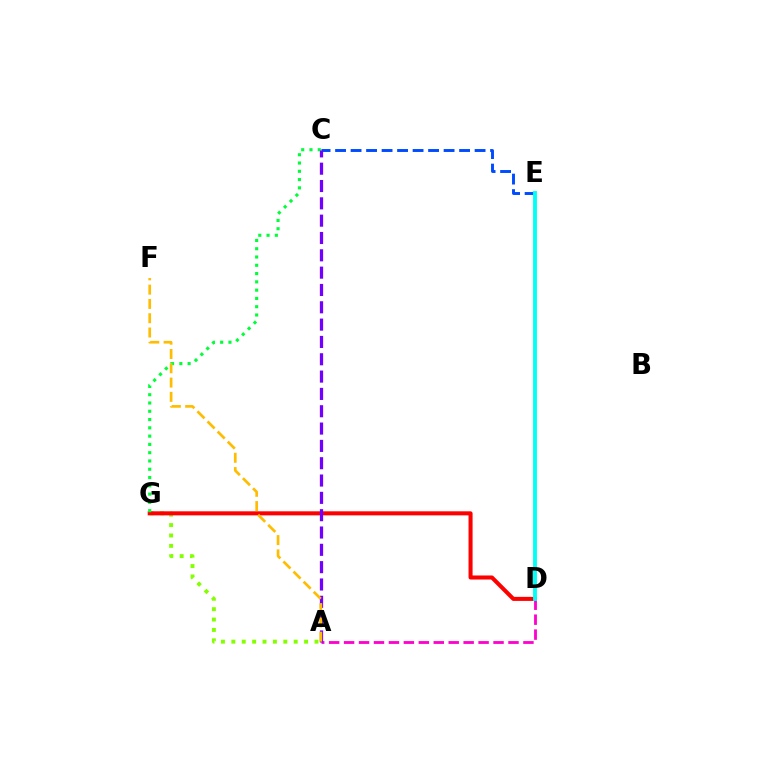{('C', 'E'): [{'color': '#004bff', 'line_style': 'dashed', 'thickness': 2.11}], ('A', 'G'): [{'color': '#84ff00', 'line_style': 'dotted', 'thickness': 2.82}], ('D', 'G'): [{'color': '#ff0000', 'line_style': 'solid', 'thickness': 2.91}], ('A', 'D'): [{'color': '#ff00cf', 'line_style': 'dashed', 'thickness': 2.03}], ('C', 'G'): [{'color': '#00ff39', 'line_style': 'dotted', 'thickness': 2.25}], ('A', 'C'): [{'color': '#7200ff', 'line_style': 'dashed', 'thickness': 2.35}], ('D', 'E'): [{'color': '#00fff6', 'line_style': 'solid', 'thickness': 2.79}], ('A', 'F'): [{'color': '#ffbd00', 'line_style': 'dashed', 'thickness': 1.94}]}